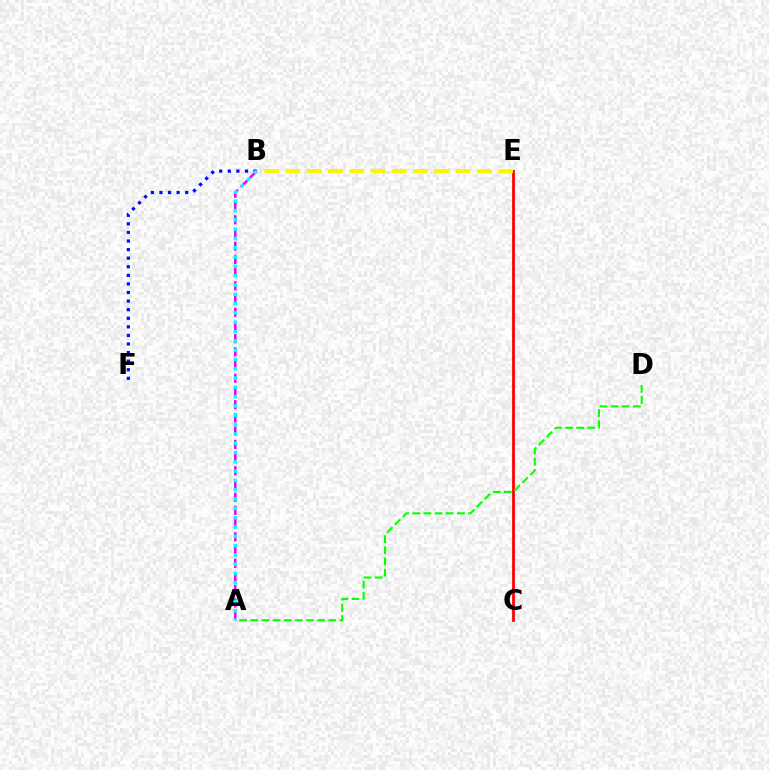{('B', 'F'): [{'color': '#0010ff', 'line_style': 'dotted', 'thickness': 2.33}], ('A', 'B'): [{'color': '#ee00ff', 'line_style': 'dashed', 'thickness': 1.8}, {'color': '#00fff6', 'line_style': 'dotted', 'thickness': 2.53}], ('C', 'E'): [{'color': '#ff0000', 'line_style': 'solid', 'thickness': 2.0}], ('B', 'E'): [{'color': '#fcf500', 'line_style': 'dashed', 'thickness': 2.89}], ('A', 'D'): [{'color': '#08ff00', 'line_style': 'dashed', 'thickness': 1.51}]}